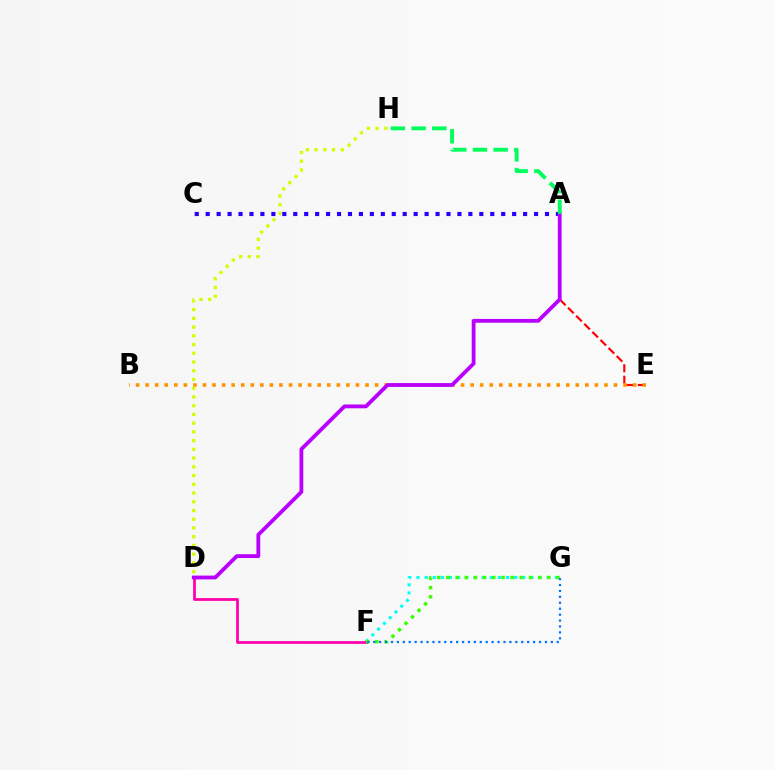{('A', 'E'): [{'color': '#ff0000', 'line_style': 'dashed', 'thickness': 1.55}], ('F', 'G'): [{'color': '#00fff6', 'line_style': 'dotted', 'thickness': 2.21}, {'color': '#3dff00', 'line_style': 'dotted', 'thickness': 2.49}, {'color': '#0074ff', 'line_style': 'dotted', 'thickness': 1.61}], ('B', 'E'): [{'color': '#ff9400', 'line_style': 'dotted', 'thickness': 2.6}], ('D', 'F'): [{'color': '#ff00ac', 'line_style': 'solid', 'thickness': 1.99}], ('A', 'C'): [{'color': '#2500ff', 'line_style': 'dotted', 'thickness': 2.97}], ('A', 'D'): [{'color': '#b900ff', 'line_style': 'solid', 'thickness': 2.74}], ('D', 'H'): [{'color': '#d1ff00', 'line_style': 'dotted', 'thickness': 2.37}], ('A', 'H'): [{'color': '#00ff5c', 'line_style': 'dashed', 'thickness': 2.81}]}